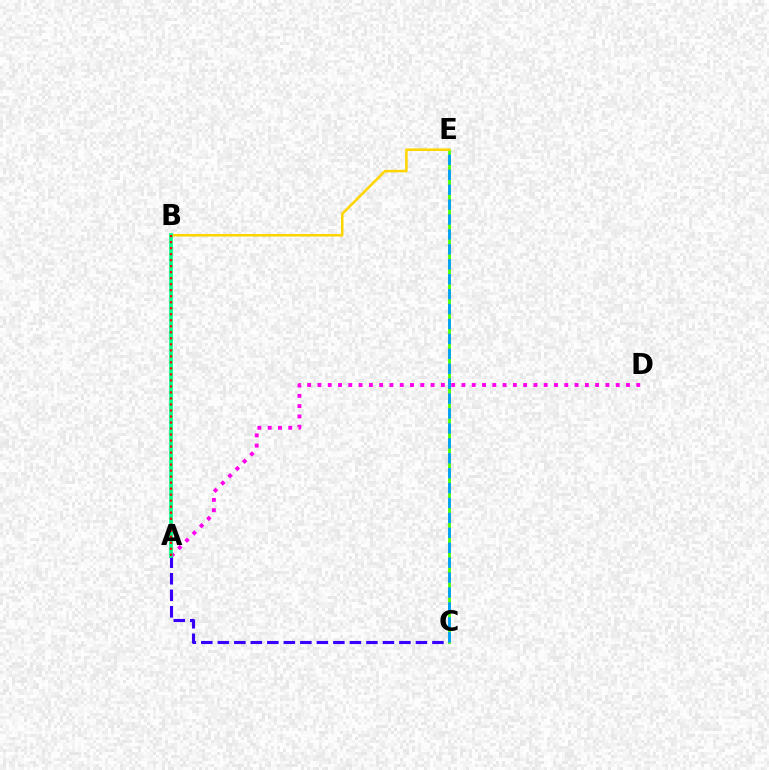{('A', 'C'): [{'color': '#3700ff', 'line_style': 'dashed', 'thickness': 2.24}], ('C', 'E'): [{'color': '#4fff00', 'line_style': 'solid', 'thickness': 2.01}, {'color': '#009eff', 'line_style': 'dashed', 'thickness': 2.03}], ('B', 'E'): [{'color': '#ffd500', 'line_style': 'solid', 'thickness': 1.83}], ('A', 'D'): [{'color': '#ff00ed', 'line_style': 'dotted', 'thickness': 2.79}], ('A', 'B'): [{'color': '#00ff86', 'line_style': 'solid', 'thickness': 2.65}, {'color': '#ff0000', 'line_style': 'dotted', 'thickness': 1.63}]}